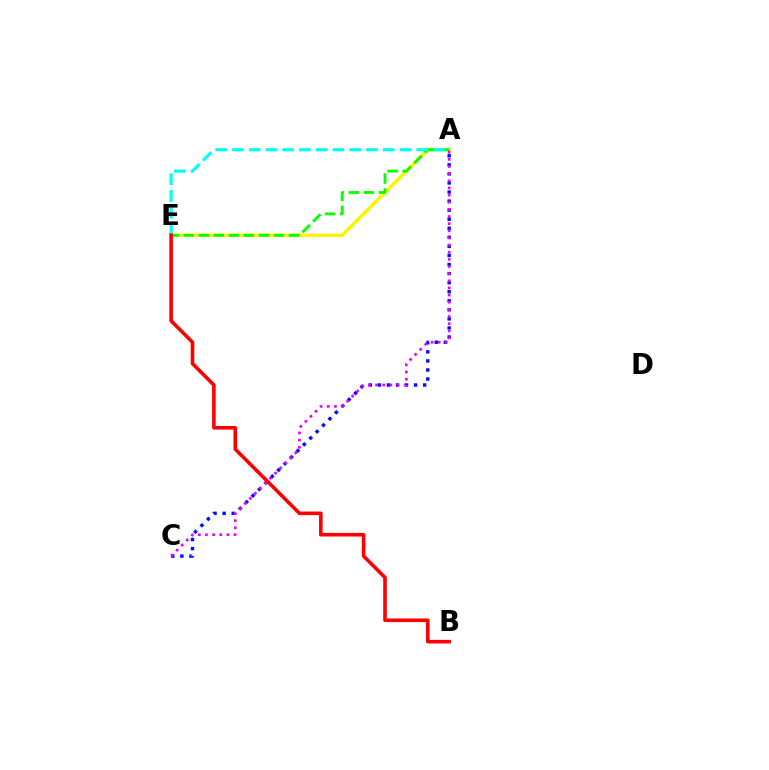{('A', 'E'): [{'color': '#fcf500', 'line_style': 'solid', 'thickness': 2.51}, {'color': '#08ff00', 'line_style': 'dashed', 'thickness': 2.04}, {'color': '#00fff6', 'line_style': 'dashed', 'thickness': 2.28}], ('A', 'C'): [{'color': '#0010ff', 'line_style': 'dotted', 'thickness': 2.46}, {'color': '#ee00ff', 'line_style': 'dotted', 'thickness': 1.94}], ('B', 'E'): [{'color': '#ff0000', 'line_style': 'solid', 'thickness': 2.59}]}